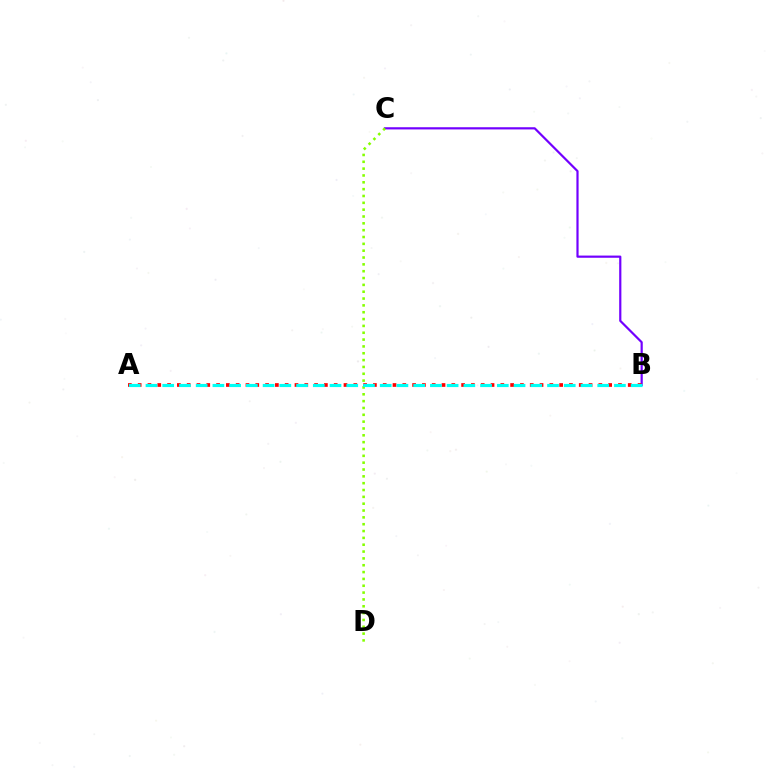{('B', 'C'): [{'color': '#7200ff', 'line_style': 'solid', 'thickness': 1.58}], ('A', 'B'): [{'color': '#ff0000', 'line_style': 'dotted', 'thickness': 2.66}, {'color': '#00fff6', 'line_style': 'dashed', 'thickness': 2.27}], ('C', 'D'): [{'color': '#84ff00', 'line_style': 'dotted', 'thickness': 1.86}]}